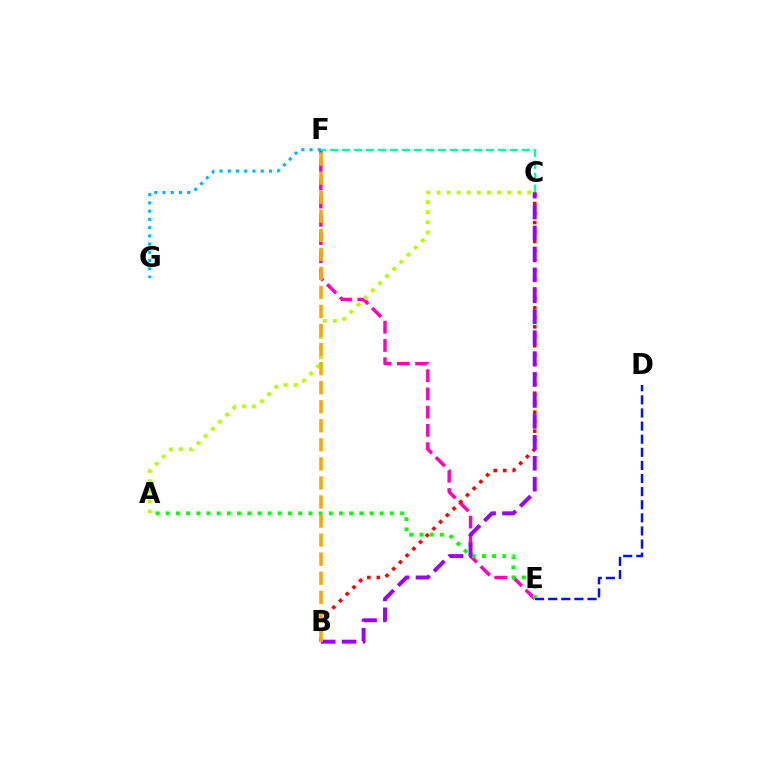{('E', 'F'): [{'color': '#ff00bd', 'line_style': 'dashed', 'thickness': 2.48}], ('A', 'E'): [{'color': '#08ff00', 'line_style': 'dotted', 'thickness': 2.77}], ('C', 'F'): [{'color': '#00ff9d', 'line_style': 'dashed', 'thickness': 1.63}], ('D', 'E'): [{'color': '#0010ff', 'line_style': 'dashed', 'thickness': 1.78}], ('F', 'G'): [{'color': '#00b5ff', 'line_style': 'dotted', 'thickness': 2.24}], ('B', 'C'): [{'color': '#ff0000', 'line_style': 'dotted', 'thickness': 2.58}, {'color': '#9b00ff', 'line_style': 'dashed', 'thickness': 2.84}], ('A', 'C'): [{'color': '#b3ff00', 'line_style': 'dotted', 'thickness': 2.74}], ('B', 'F'): [{'color': '#ffa500', 'line_style': 'dashed', 'thickness': 2.59}]}